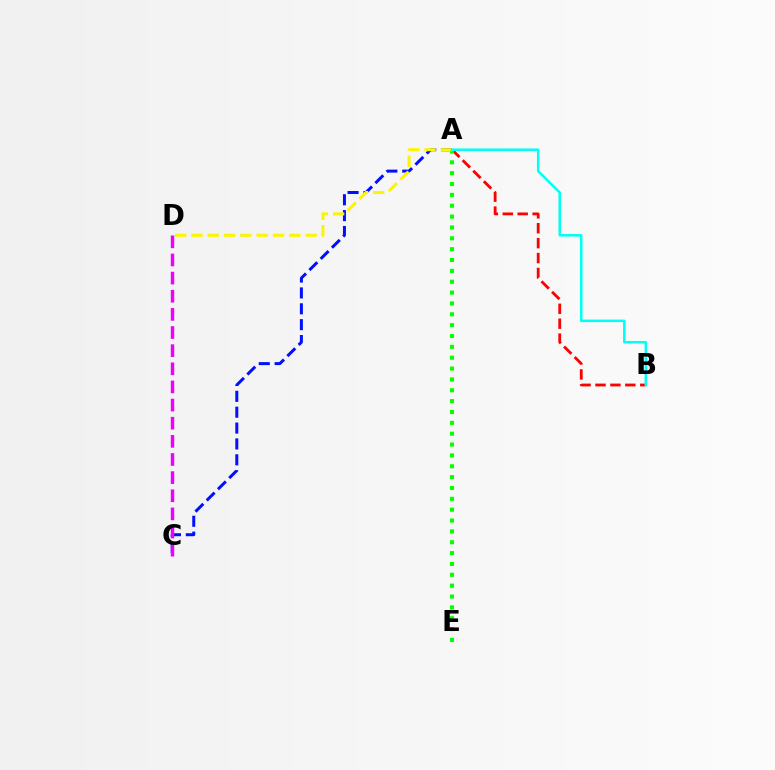{('A', 'C'): [{'color': '#0010ff', 'line_style': 'dashed', 'thickness': 2.16}], ('A', 'B'): [{'color': '#ff0000', 'line_style': 'dashed', 'thickness': 2.03}, {'color': '#00fff6', 'line_style': 'solid', 'thickness': 1.82}], ('A', 'E'): [{'color': '#08ff00', 'line_style': 'dotted', 'thickness': 2.95}], ('C', 'D'): [{'color': '#ee00ff', 'line_style': 'dashed', 'thickness': 2.46}], ('A', 'D'): [{'color': '#fcf500', 'line_style': 'dashed', 'thickness': 2.22}]}